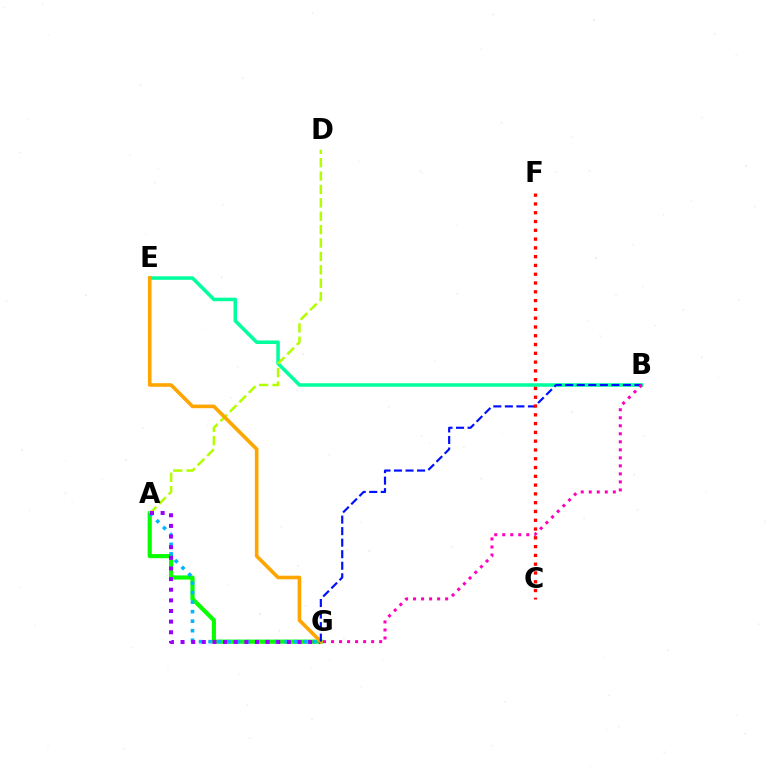{('A', 'G'): [{'color': '#08ff00', 'line_style': 'solid', 'thickness': 2.99}, {'color': '#00b5ff', 'line_style': 'dotted', 'thickness': 2.59}, {'color': '#9b00ff', 'line_style': 'dotted', 'thickness': 2.89}], ('B', 'E'): [{'color': '#00ff9d', 'line_style': 'solid', 'thickness': 2.54}], ('A', 'D'): [{'color': '#b3ff00', 'line_style': 'dashed', 'thickness': 1.82}], ('E', 'G'): [{'color': '#ffa500', 'line_style': 'solid', 'thickness': 2.61}], ('B', 'G'): [{'color': '#0010ff', 'line_style': 'dashed', 'thickness': 1.57}, {'color': '#ff00bd', 'line_style': 'dotted', 'thickness': 2.18}], ('C', 'F'): [{'color': '#ff0000', 'line_style': 'dotted', 'thickness': 2.39}]}